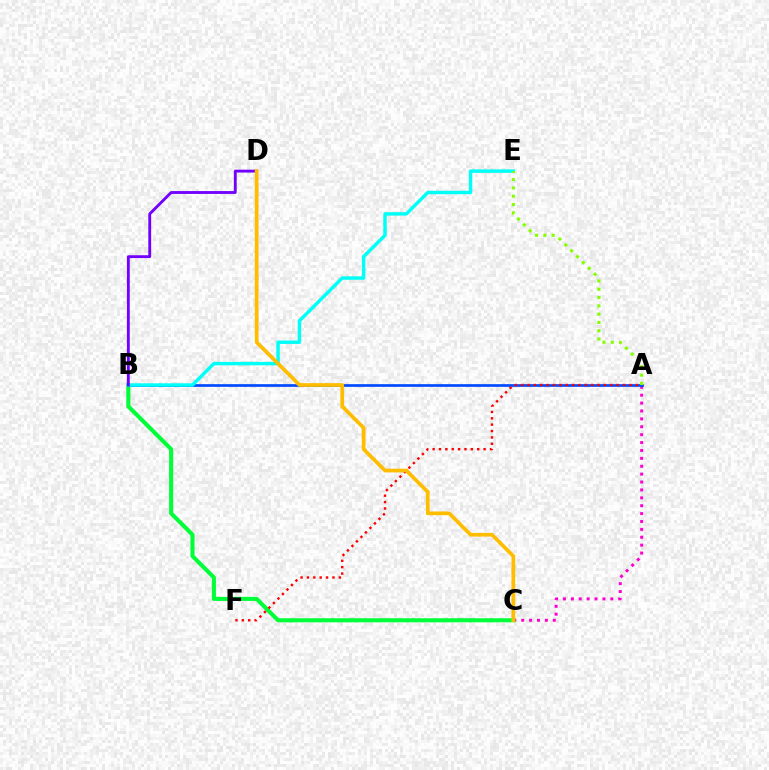{('A', 'C'): [{'color': '#ff00cf', 'line_style': 'dotted', 'thickness': 2.14}], ('B', 'C'): [{'color': '#00ff39', 'line_style': 'solid', 'thickness': 2.94}], ('A', 'B'): [{'color': '#004bff', 'line_style': 'solid', 'thickness': 1.93}], ('B', 'E'): [{'color': '#00fff6', 'line_style': 'solid', 'thickness': 2.48}], ('A', 'E'): [{'color': '#84ff00', 'line_style': 'dotted', 'thickness': 2.25}], ('B', 'D'): [{'color': '#7200ff', 'line_style': 'solid', 'thickness': 2.06}], ('A', 'F'): [{'color': '#ff0000', 'line_style': 'dotted', 'thickness': 1.73}], ('C', 'D'): [{'color': '#ffbd00', 'line_style': 'solid', 'thickness': 2.68}]}